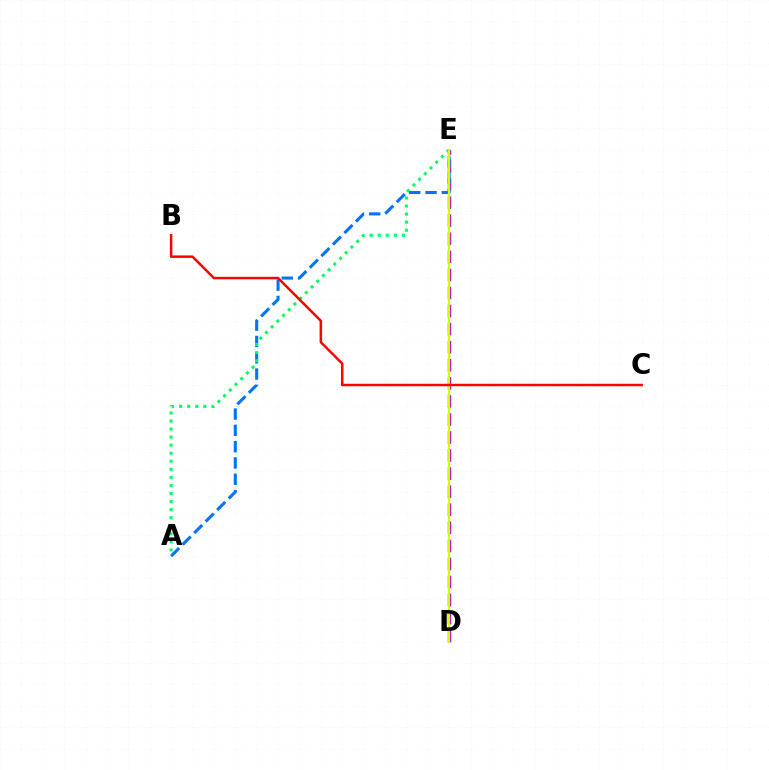{('D', 'E'): [{'color': '#b900ff', 'line_style': 'dashed', 'thickness': 2.45}, {'color': '#d1ff00', 'line_style': 'solid', 'thickness': 1.58}], ('A', 'E'): [{'color': '#0074ff', 'line_style': 'dashed', 'thickness': 2.21}, {'color': '#00ff5c', 'line_style': 'dotted', 'thickness': 2.19}], ('B', 'C'): [{'color': '#ff0000', 'line_style': 'solid', 'thickness': 1.79}]}